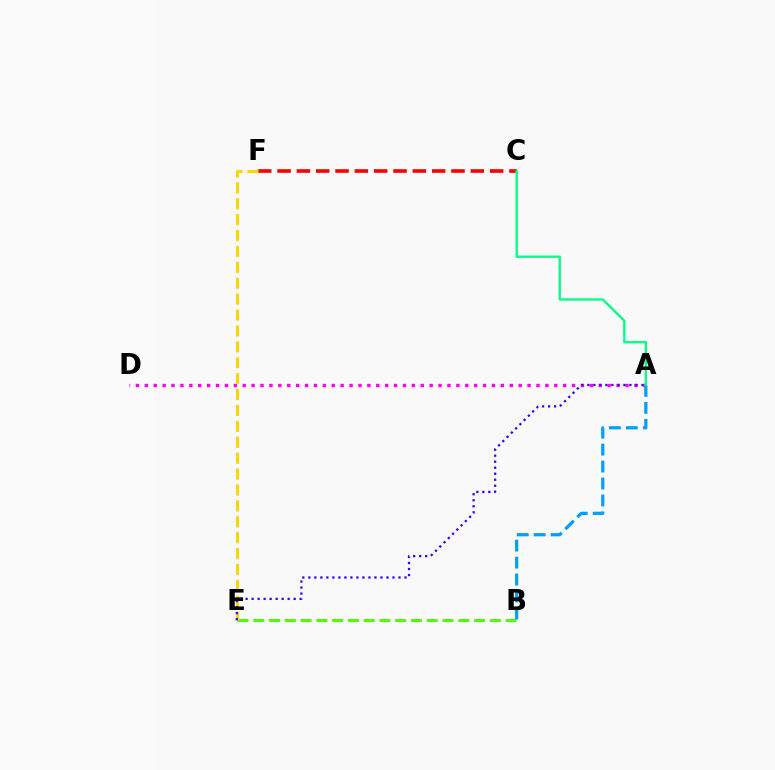{('A', 'D'): [{'color': '#ff00ed', 'line_style': 'dotted', 'thickness': 2.42}], ('B', 'E'): [{'color': '#4fff00', 'line_style': 'dashed', 'thickness': 2.14}], ('A', 'B'): [{'color': '#009eff', 'line_style': 'dashed', 'thickness': 2.3}], ('C', 'F'): [{'color': '#ff0000', 'line_style': 'dashed', 'thickness': 2.63}], ('E', 'F'): [{'color': '#ffd500', 'line_style': 'dashed', 'thickness': 2.16}], ('A', 'E'): [{'color': '#3700ff', 'line_style': 'dotted', 'thickness': 1.63}], ('A', 'C'): [{'color': '#00ff86', 'line_style': 'solid', 'thickness': 1.68}]}